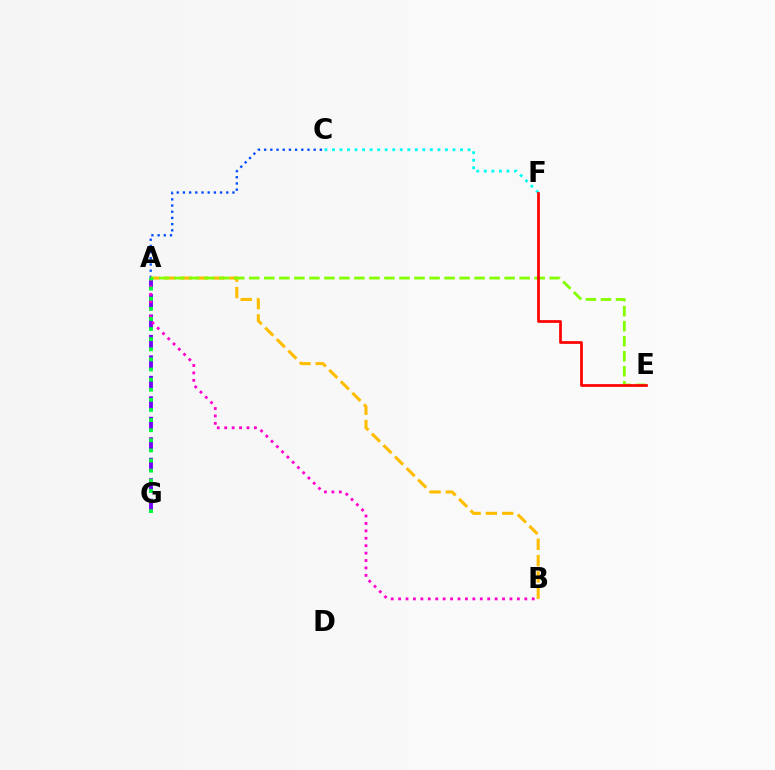{('A', 'C'): [{'color': '#004bff', 'line_style': 'dotted', 'thickness': 1.68}], ('A', 'G'): [{'color': '#7200ff', 'line_style': 'dashed', 'thickness': 2.78}, {'color': '#00ff39', 'line_style': 'dotted', 'thickness': 2.75}], ('A', 'B'): [{'color': '#ffbd00', 'line_style': 'dashed', 'thickness': 2.21}, {'color': '#ff00cf', 'line_style': 'dotted', 'thickness': 2.02}], ('C', 'F'): [{'color': '#00fff6', 'line_style': 'dotted', 'thickness': 2.05}], ('A', 'E'): [{'color': '#84ff00', 'line_style': 'dashed', 'thickness': 2.04}], ('E', 'F'): [{'color': '#ff0000', 'line_style': 'solid', 'thickness': 1.96}]}